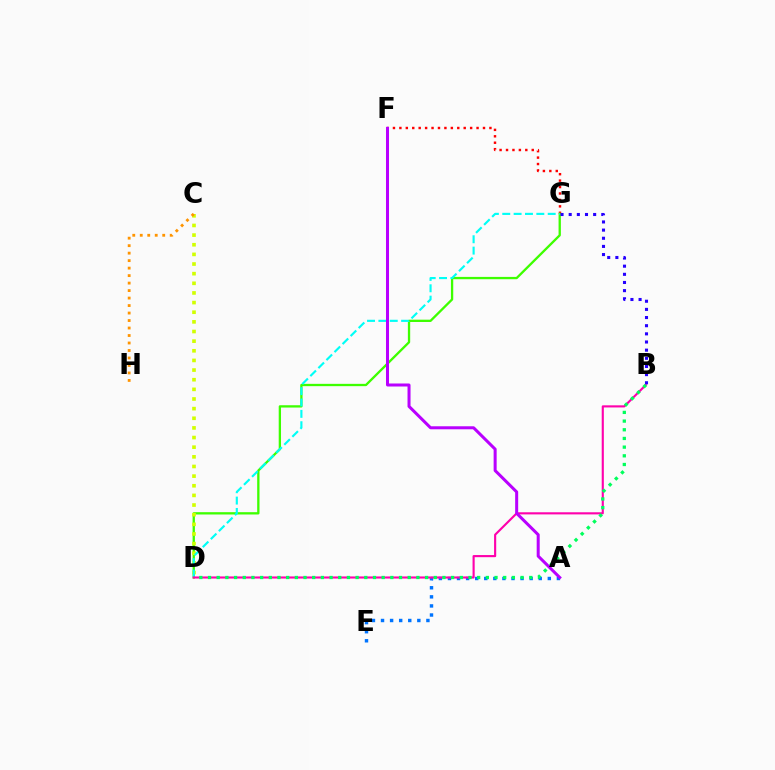{('F', 'G'): [{'color': '#ff0000', 'line_style': 'dotted', 'thickness': 1.75}], ('D', 'G'): [{'color': '#3dff00', 'line_style': 'solid', 'thickness': 1.66}, {'color': '#00fff6', 'line_style': 'dashed', 'thickness': 1.54}], ('C', 'D'): [{'color': '#d1ff00', 'line_style': 'dotted', 'thickness': 2.62}], ('A', 'E'): [{'color': '#0074ff', 'line_style': 'dotted', 'thickness': 2.47}], ('B', 'D'): [{'color': '#ff00ac', 'line_style': 'solid', 'thickness': 1.53}, {'color': '#00ff5c', 'line_style': 'dotted', 'thickness': 2.36}], ('A', 'F'): [{'color': '#b900ff', 'line_style': 'solid', 'thickness': 2.17}], ('B', 'G'): [{'color': '#2500ff', 'line_style': 'dotted', 'thickness': 2.21}], ('C', 'H'): [{'color': '#ff9400', 'line_style': 'dotted', 'thickness': 2.03}]}